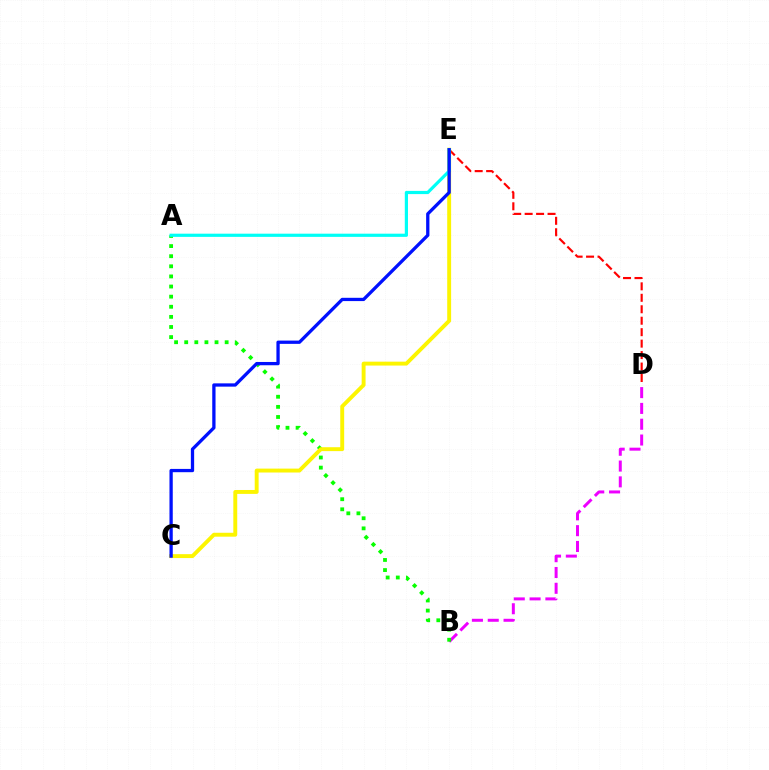{('D', 'E'): [{'color': '#ff0000', 'line_style': 'dashed', 'thickness': 1.56}], ('B', 'D'): [{'color': '#ee00ff', 'line_style': 'dashed', 'thickness': 2.15}], ('A', 'B'): [{'color': '#08ff00', 'line_style': 'dotted', 'thickness': 2.75}], ('C', 'E'): [{'color': '#fcf500', 'line_style': 'solid', 'thickness': 2.81}, {'color': '#0010ff', 'line_style': 'solid', 'thickness': 2.36}], ('A', 'E'): [{'color': '#00fff6', 'line_style': 'solid', 'thickness': 2.3}]}